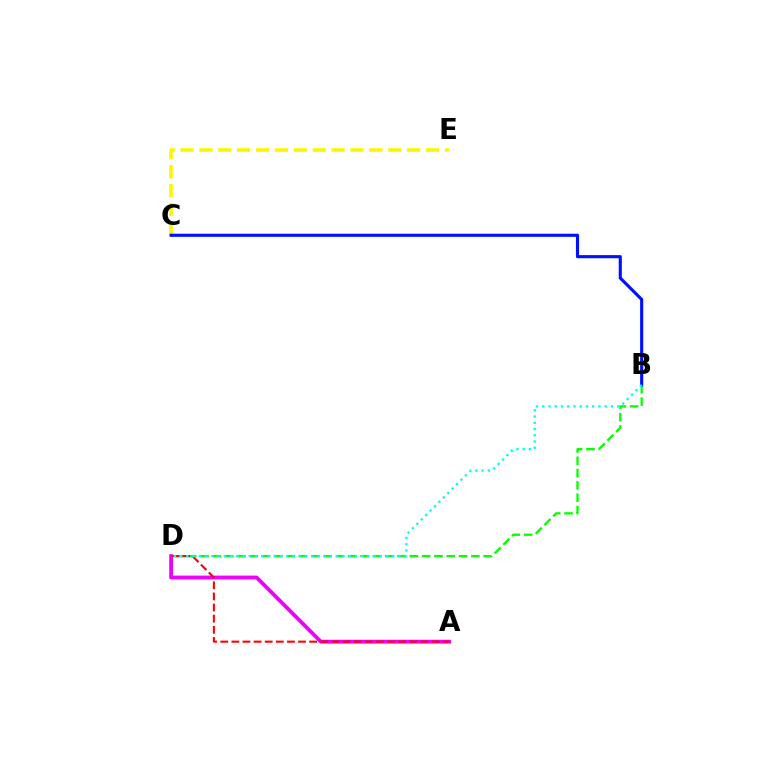{('C', 'E'): [{'color': '#fcf500', 'line_style': 'dashed', 'thickness': 2.57}], ('A', 'D'): [{'color': '#ee00ff', 'line_style': 'solid', 'thickness': 2.74}, {'color': '#ff0000', 'line_style': 'dashed', 'thickness': 1.51}], ('B', 'D'): [{'color': '#08ff00', 'line_style': 'dashed', 'thickness': 1.67}, {'color': '#00fff6', 'line_style': 'dotted', 'thickness': 1.7}], ('B', 'C'): [{'color': '#0010ff', 'line_style': 'solid', 'thickness': 2.24}]}